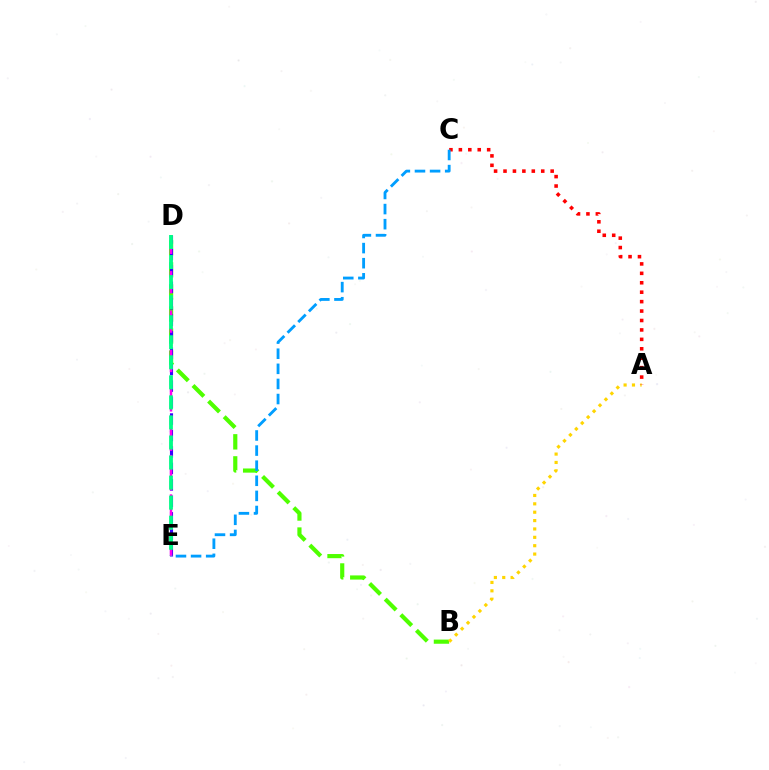{('B', 'D'): [{'color': '#4fff00', 'line_style': 'dashed', 'thickness': 3.0}], ('A', 'B'): [{'color': '#ffd500', 'line_style': 'dotted', 'thickness': 2.28}], ('A', 'C'): [{'color': '#ff0000', 'line_style': 'dotted', 'thickness': 2.56}], ('D', 'E'): [{'color': '#3700ff', 'line_style': 'dashed', 'thickness': 2.24}, {'color': '#ff00ed', 'line_style': 'dashed', 'thickness': 1.78}, {'color': '#00ff86', 'line_style': 'dashed', 'thickness': 2.72}], ('C', 'E'): [{'color': '#009eff', 'line_style': 'dashed', 'thickness': 2.05}]}